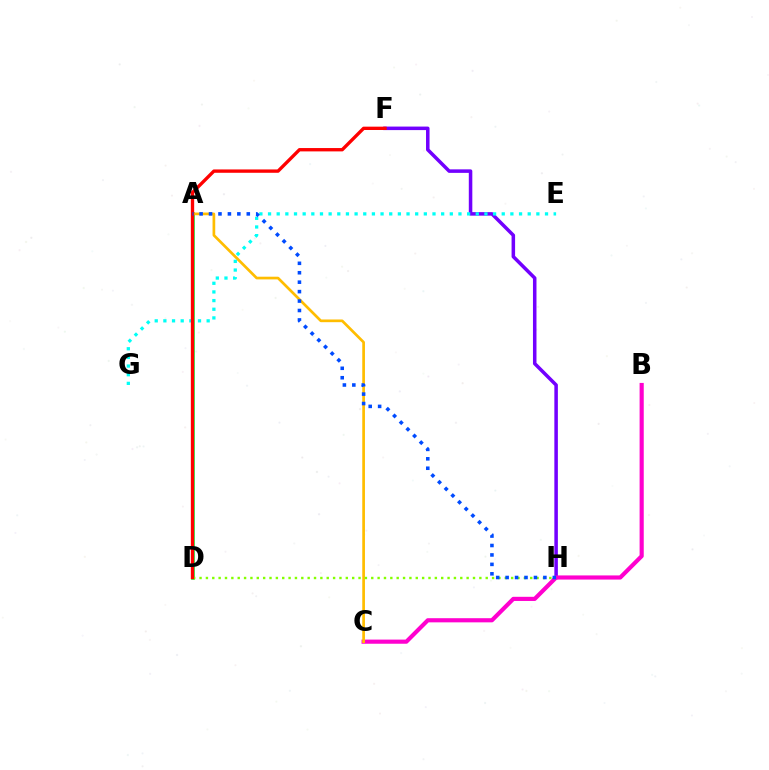{('A', 'D'): [{'color': '#00ff39', 'line_style': 'solid', 'thickness': 2.58}], ('F', 'H'): [{'color': '#7200ff', 'line_style': 'solid', 'thickness': 2.53}], ('B', 'C'): [{'color': '#ff00cf', 'line_style': 'solid', 'thickness': 2.99}], ('A', 'C'): [{'color': '#ffbd00', 'line_style': 'solid', 'thickness': 1.94}], ('D', 'H'): [{'color': '#84ff00', 'line_style': 'dotted', 'thickness': 1.73}], ('E', 'G'): [{'color': '#00fff6', 'line_style': 'dotted', 'thickness': 2.35}], ('D', 'F'): [{'color': '#ff0000', 'line_style': 'solid', 'thickness': 2.41}], ('A', 'H'): [{'color': '#004bff', 'line_style': 'dotted', 'thickness': 2.56}]}